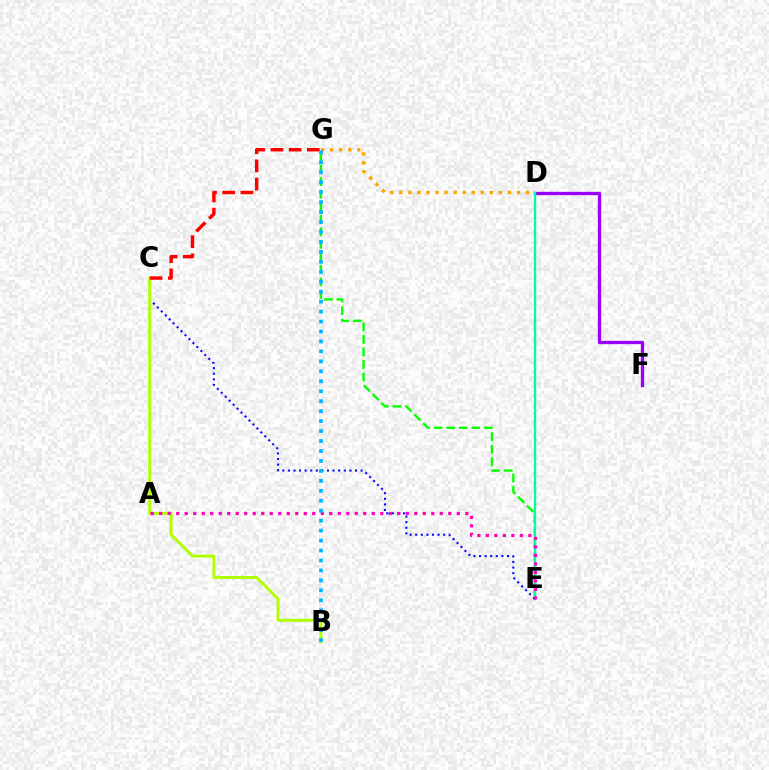{('E', 'G'): [{'color': '#08ff00', 'line_style': 'dashed', 'thickness': 1.7}], ('D', 'F'): [{'color': '#9b00ff', 'line_style': 'solid', 'thickness': 2.37}], ('D', 'E'): [{'color': '#00ff9d', 'line_style': 'solid', 'thickness': 1.7}], ('C', 'E'): [{'color': '#0010ff', 'line_style': 'dotted', 'thickness': 1.52}], ('B', 'C'): [{'color': '#b3ff00', 'line_style': 'solid', 'thickness': 2.13}], ('D', 'G'): [{'color': '#ffa500', 'line_style': 'dotted', 'thickness': 2.46}], ('A', 'E'): [{'color': '#ff00bd', 'line_style': 'dotted', 'thickness': 2.31}], ('C', 'G'): [{'color': '#ff0000', 'line_style': 'dashed', 'thickness': 2.47}], ('B', 'G'): [{'color': '#00b5ff', 'line_style': 'dotted', 'thickness': 2.7}]}